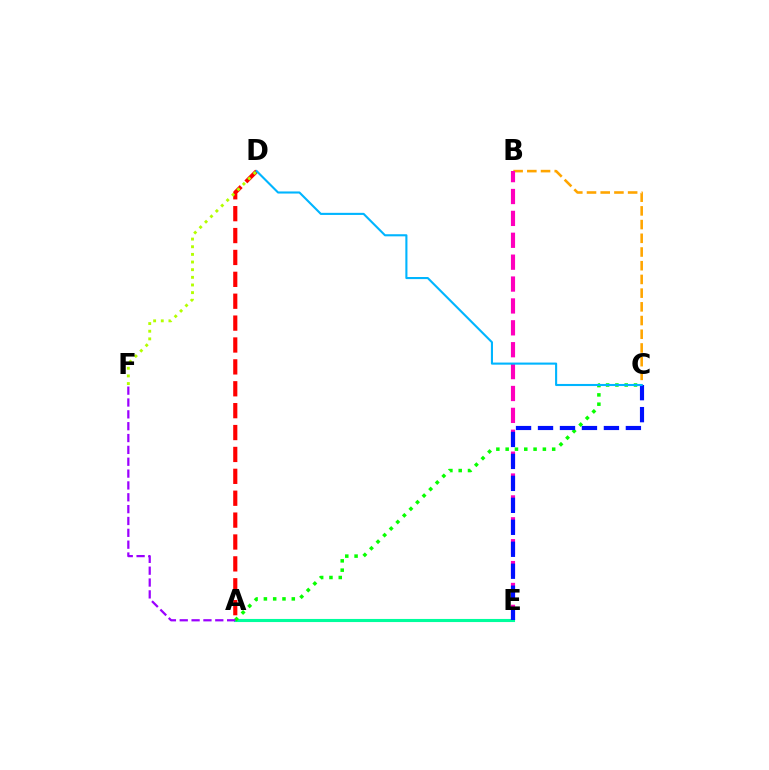{('B', 'C'): [{'color': '#ffa500', 'line_style': 'dashed', 'thickness': 1.86}], ('A', 'E'): [{'color': '#00ff9d', 'line_style': 'solid', 'thickness': 2.23}], ('B', 'E'): [{'color': '#ff00bd', 'line_style': 'dashed', 'thickness': 2.97}], ('A', 'C'): [{'color': '#08ff00', 'line_style': 'dotted', 'thickness': 2.53}], ('A', 'D'): [{'color': '#ff0000', 'line_style': 'dashed', 'thickness': 2.97}], ('A', 'F'): [{'color': '#9b00ff', 'line_style': 'dashed', 'thickness': 1.61}], ('C', 'E'): [{'color': '#0010ff', 'line_style': 'dashed', 'thickness': 2.98}], ('D', 'F'): [{'color': '#b3ff00', 'line_style': 'dotted', 'thickness': 2.08}], ('C', 'D'): [{'color': '#00b5ff', 'line_style': 'solid', 'thickness': 1.51}]}